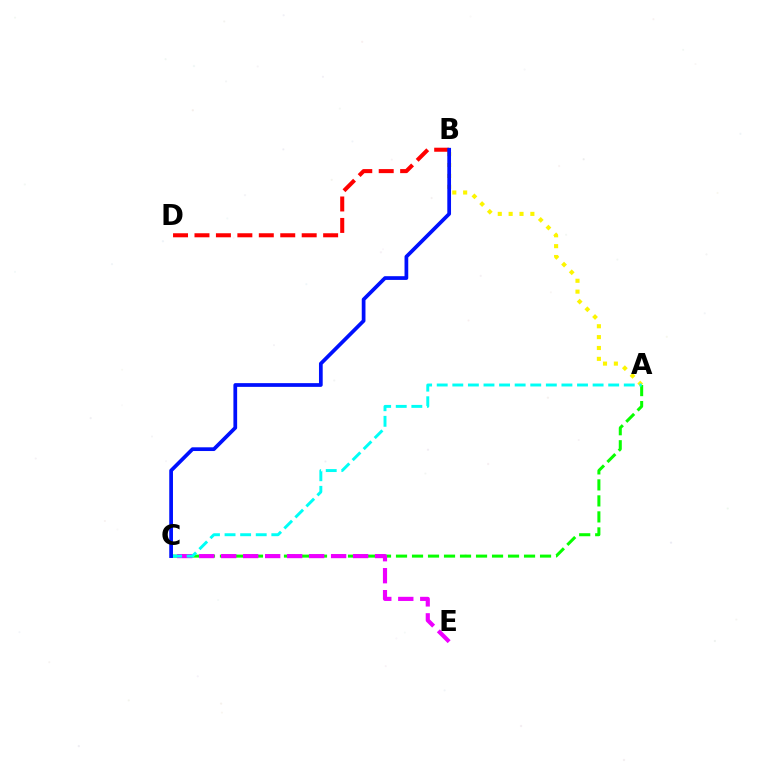{('A', 'C'): [{'color': '#08ff00', 'line_style': 'dashed', 'thickness': 2.17}, {'color': '#00fff6', 'line_style': 'dashed', 'thickness': 2.12}], ('A', 'B'): [{'color': '#fcf500', 'line_style': 'dotted', 'thickness': 2.95}], ('B', 'D'): [{'color': '#ff0000', 'line_style': 'dashed', 'thickness': 2.91}], ('C', 'E'): [{'color': '#ee00ff', 'line_style': 'dashed', 'thickness': 2.99}], ('B', 'C'): [{'color': '#0010ff', 'line_style': 'solid', 'thickness': 2.68}]}